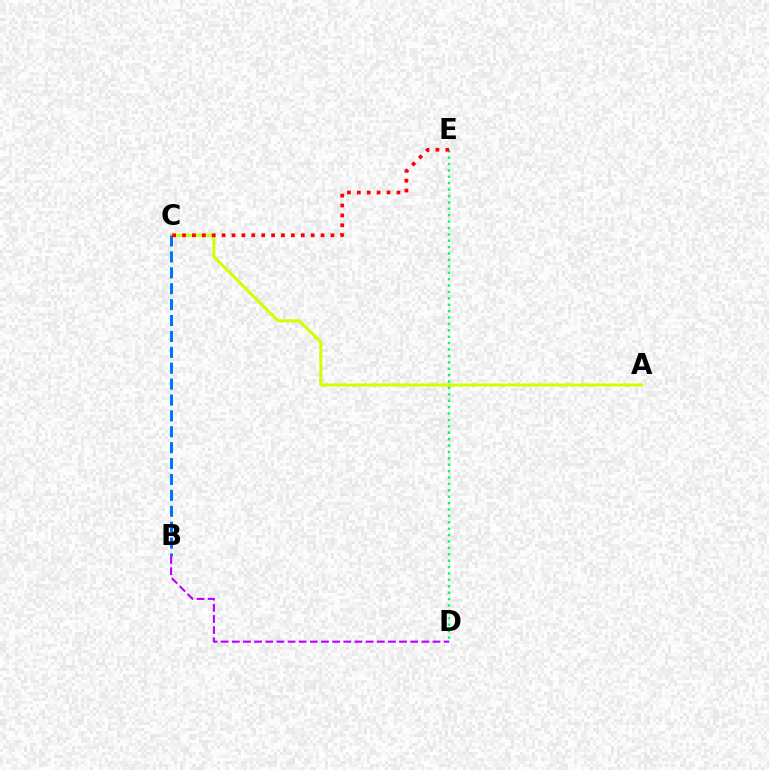{('A', 'C'): [{'color': '#d1ff00', 'line_style': 'solid', 'thickness': 2.18}], ('B', 'C'): [{'color': '#0074ff', 'line_style': 'dashed', 'thickness': 2.16}], ('D', 'E'): [{'color': '#00ff5c', 'line_style': 'dotted', 'thickness': 1.74}], ('B', 'D'): [{'color': '#b900ff', 'line_style': 'dashed', 'thickness': 1.51}], ('C', 'E'): [{'color': '#ff0000', 'line_style': 'dotted', 'thickness': 2.69}]}